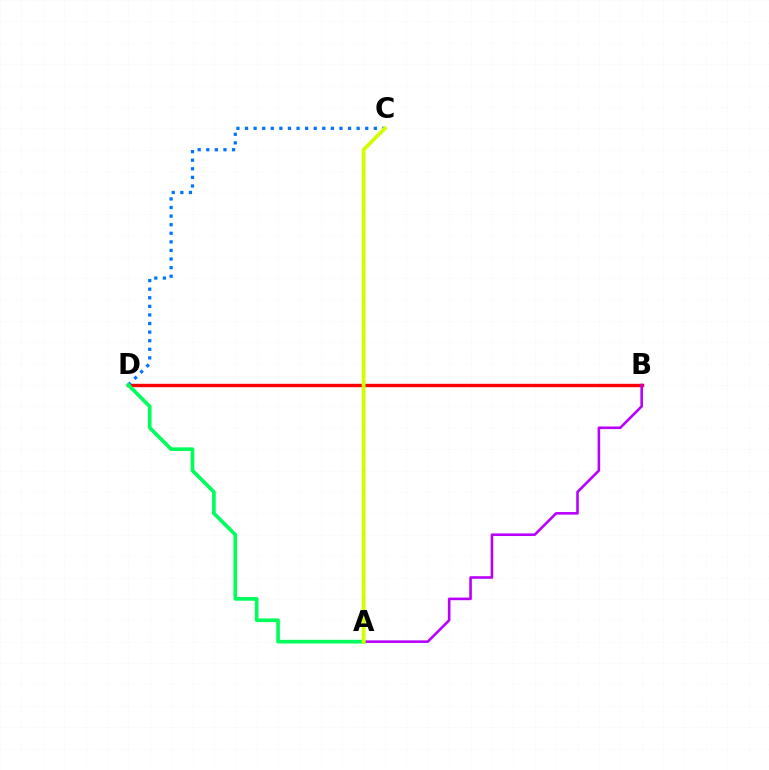{('B', 'D'): [{'color': '#ff0000', 'line_style': 'solid', 'thickness': 2.45}], ('A', 'B'): [{'color': '#b900ff', 'line_style': 'solid', 'thickness': 1.87}], ('C', 'D'): [{'color': '#0074ff', 'line_style': 'dotted', 'thickness': 2.33}], ('A', 'D'): [{'color': '#00ff5c', 'line_style': 'solid', 'thickness': 2.65}], ('A', 'C'): [{'color': '#d1ff00', 'line_style': 'solid', 'thickness': 2.72}]}